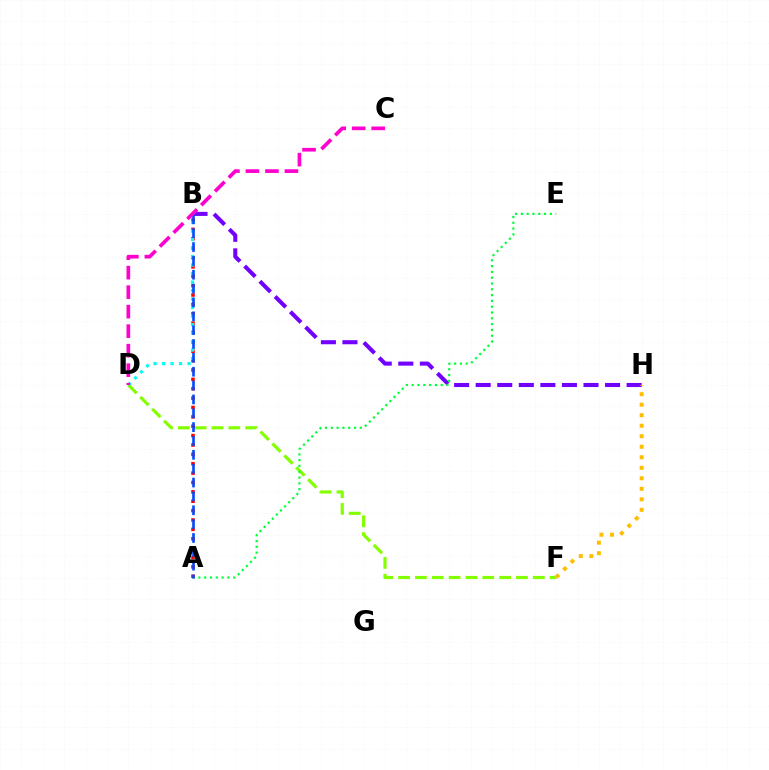{('D', 'F'): [{'color': '#84ff00', 'line_style': 'dashed', 'thickness': 2.29}], ('B', 'H'): [{'color': '#7200ff', 'line_style': 'dashed', 'thickness': 2.93}], ('A', 'E'): [{'color': '#00ff39', 'line_style': 'dotted', 'thickness': 1.58}], ('A', 'B'): [{'color': '#ff0000', 'line_style': 'dotted', 'thickness': 2.55}, {'color': '#004bff', 'line_style': 'dashed', 'thickness': 1.88}], ('B', 'D'): [{'color': '#00fff6', 'line_style': 'dotted', 'thickness': 2.31}], ('F', 'H'): [{'color': '#ffbd00', 'line_style': 'dotted', 'thickness': 2.86}], ('C', 'D'): [{'color': '#ff00cf', 'line_style': 'dashed', 'thickness': 2.65}]}